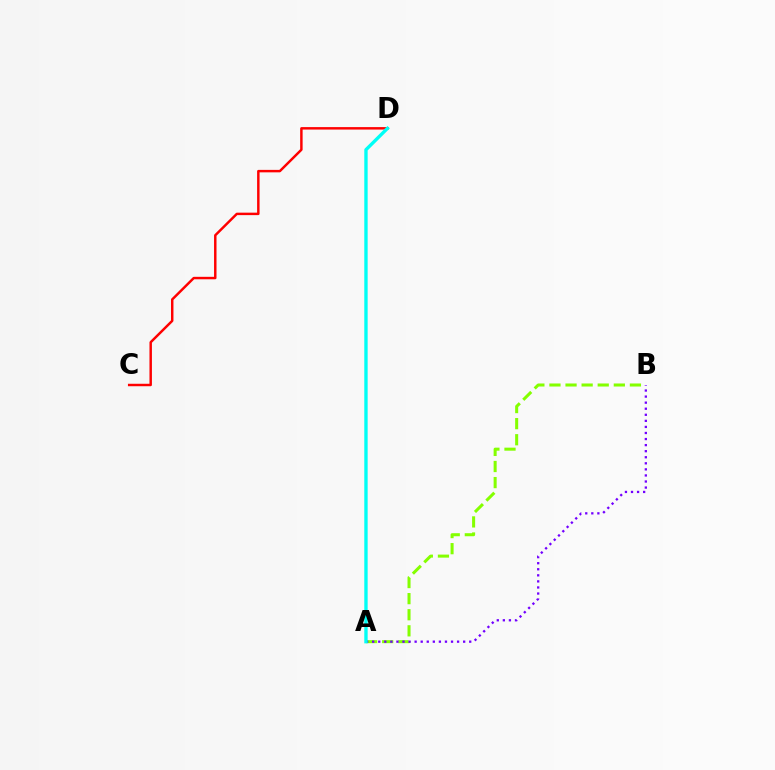{('C', 'D'): [{'color': '#ff0000', 'line_style': 'solid', 'thickness': 1.77}], ('A', 'B'): [{'color': '#84ff00', 'line_style': 'dashed', 'thickness': 2.19}, {'color': '#7200ff', 'line_style': 'dotted', 'thickness': 1.65}], ('A', 'D'): [{'color': '#00fff6', 'line_style': 'solid', 'thickness': 2.42}]}